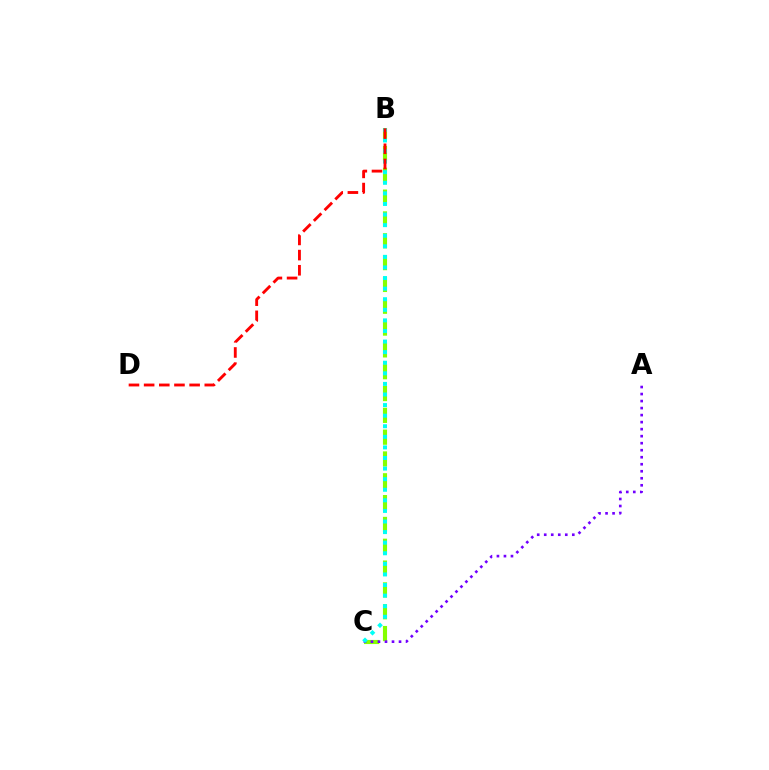{('B', 'C'): [{'color': '#84ff00', 'line_style': 'dashed', 'thickness': 2.96}, {'color': '#00fff6', 'line_style': 'dotted', 'thickness': 2.88}], ('A', 'C'): [{'color': '#7200ff', 'line_style': 'dotted', 'thickness': 1.91}], ('B', 'D'): [{'color': '#ff0000', 'line_style': 'dashed', 'thickness': 2.06}]}